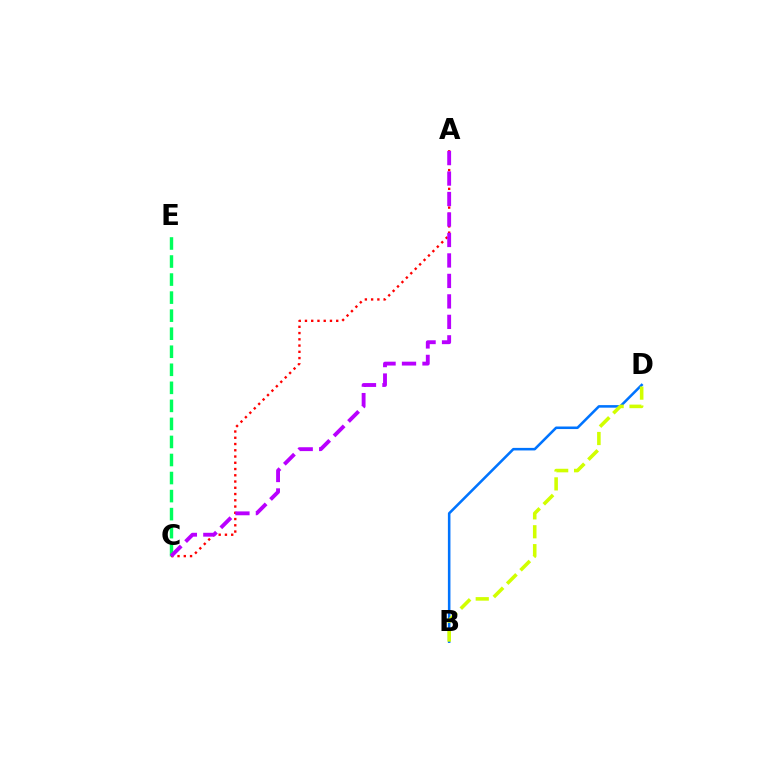{('B', 'D'): [{'color': '#0074ff', 'line_style': 'solid', 'thickness': 1.84}, {'color': '#d1ff00', 'line_style': 'dashed', 'thickness': 2.57}], ('C', 'E'): [{'color': '#00ff5c', 'line_style': 'dashed', 'thickness': 2.45}], ('A', 'C'): [{'color': '#ff0000', 'line_style': 'dotted', 'thickness': 1.7}, {'color': '#b900ff', 'line_style': 'dashed', 'thickness': 2.78}]}